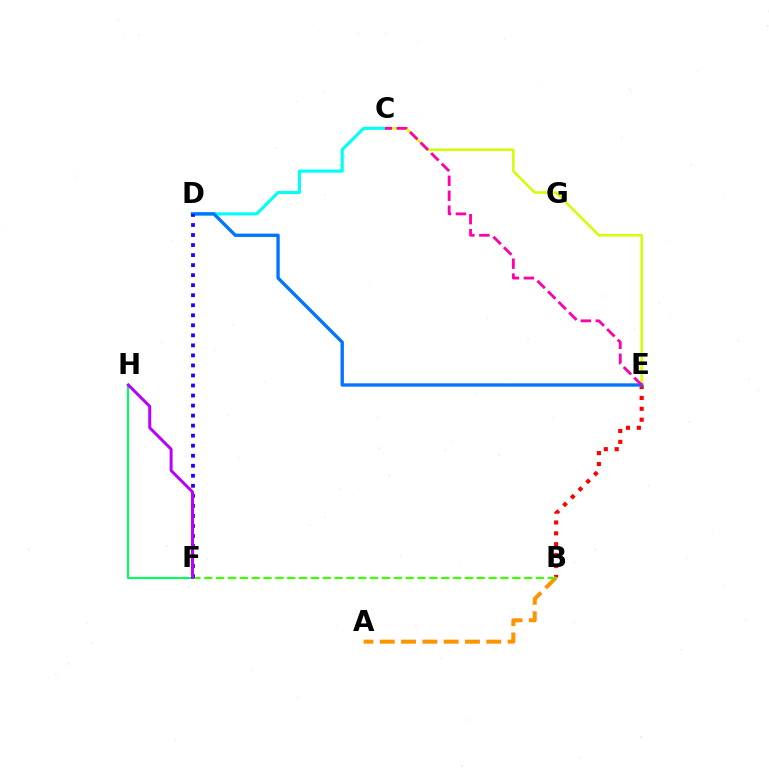{('B', 'E'): [{'color': '#ff0000', 'line_style': 'dotted', 'thickness': 2.96}], ('C', 'E'): [{'color': '#d1ff00', 'line_style': 'solid', 'thickness': 1.81}, {'color': '#ff00ac', 'line_style': 'dashed', 'thickness': 2.03}], ('C', 'D'): [{'color': '#00fff6', 'line_style': 'solid', 'thickness': 2.22}], ('A', 'B'): [{'color': '#ff9400', 'line_style': 'dashed', 'thickness': 2.89}], ('D', 'E'): [{'color': '#0074ff', 'line_style': 'solid', 'thickness': 2.4}], ('F', 'H'): [{'color': '#00ff5c', 'line_style': 'solid', 'thickness': 1.53}, {'color': '#b900ff', 'line_style': 'solid', 'thickness': 2.14}], ('B', 'F'): [{'color': '#3dff00', 'line_style': 'dashed', 'thickness': 1.61}], ('D', 'F'): [{'color': '#2500ff', 'line_style': 'dotted', 'thickness': 2.73}]}